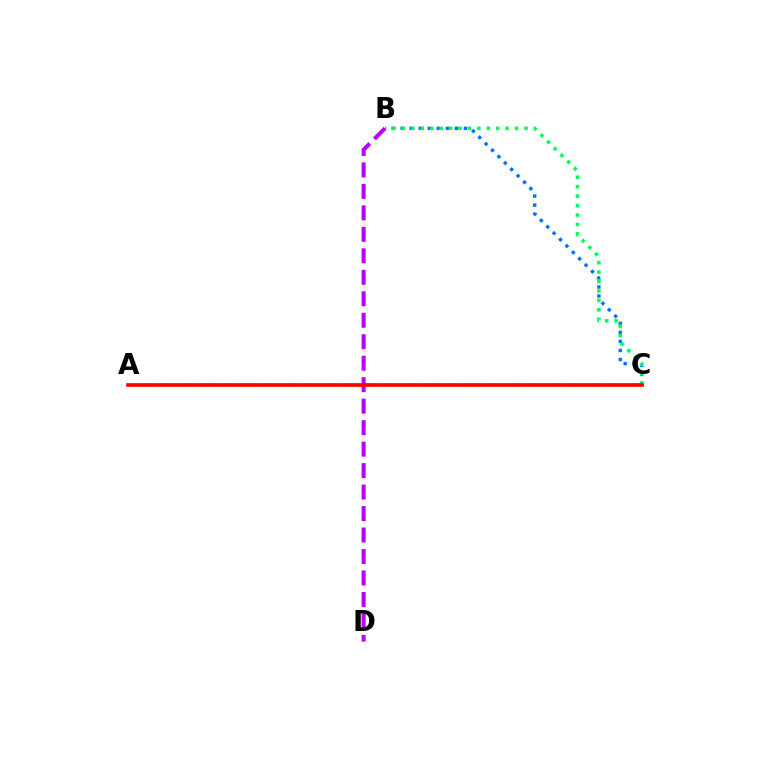{('B', 'C'): [{'color': '#0074ff', 'line_style': 'dotted', 'thickness': 2.46}, {'color': '#00ff5c', 'line_style': 'dotted', 'thickness': 2.56}], ('A', 'C'): [{'color': '#d1ff00', 'line_style': 'dashed', 'thickness': 2.77}, {'color': '#ff0000', 'line_style': 'solid', 'thickness': 2.63}], ('B', 'D'): [{'color': '#b900ff', 'line_style': 'dashed', 'thickness': 2.92}]}